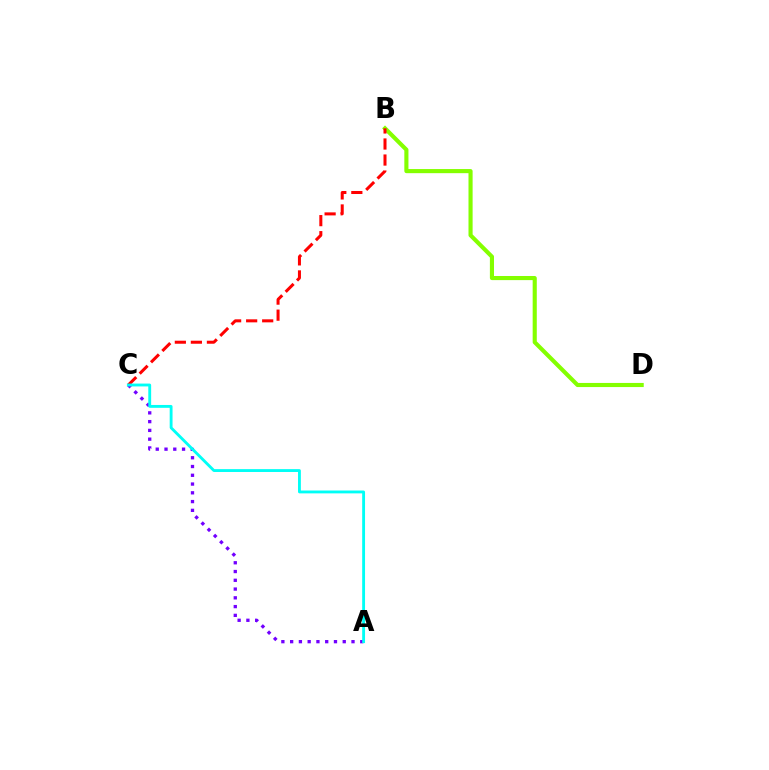{('A', 'C'): [{'color': '#7200ff', 'line_style': 'dotted', 'thickness': 2.38}, {'color': '#00fff6', 'line_style': 'solid', 'thickness': 2.06}], ('B', 'D'): [{'color': '#84ff00', 'line_style': 'solid', 'thickness': 2.96}], ('B', 'C'): [{'color': '#ff0000', 'line_style': 'dashed', 'thickness': 2.18}]}